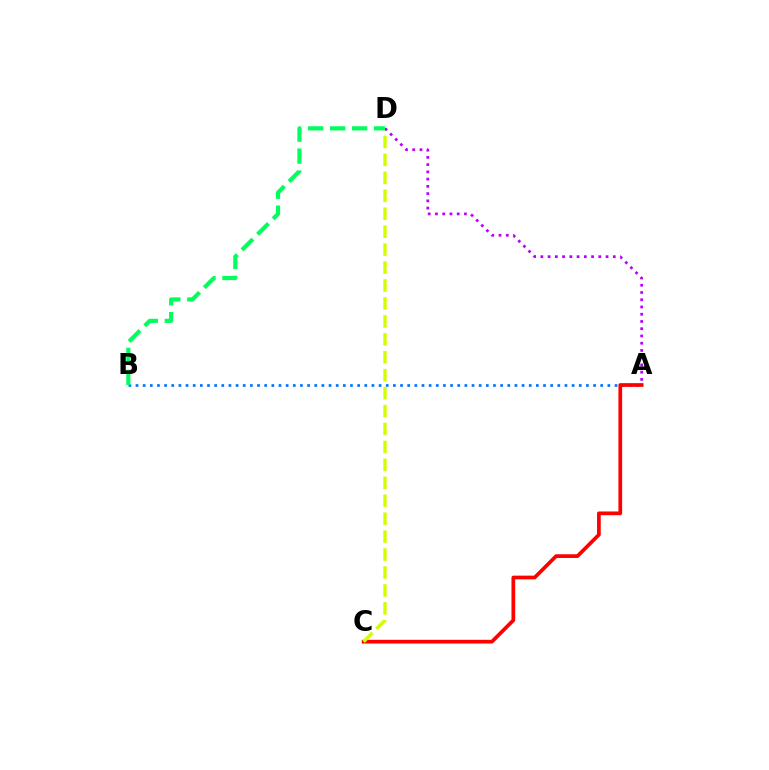{('A', 'B'): [{'color': '#0074ff', 'line_style': 'dotted', 'thickness': 1.94}], ('A', 'C'): [{'color': '#ff0000', 'line_style': 'solid', 'thickness': 2.67}], ('C', 'D'): [{'color': '#d1ff00', 'line_style': 'dashed', 'thickness': 2.44}], ('A', 'D'): [{'color': '#b900ff', 'line_style': 'dotted', 'thickness': 1.97}], ('B', 'D'): [{'color': '#00ff5c', 'line_style': 'dashed', 'thickness': 2.99}]}